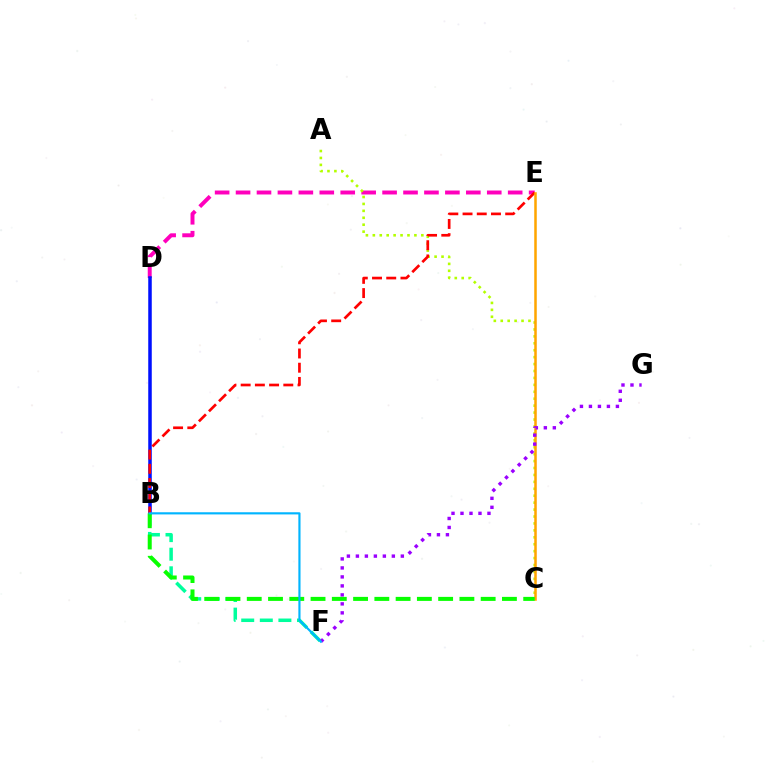{('D', 'E'): [{'color': '#ff00bd', 'line_style': 'dashed', 'thickness': 2.84}], ('B', 'D'): [{'color': '#0010ff', 'line_style': 'solid', 'thickness': 2.53}], ('A', 'C'): [{'color': '#b3ff00', 'line_style': 'dotted', 'thickness': 1.88}], ('B', 'E'): [{'color': '#ff0000', 'line_style': 'dashed', 'thickness': 1.93}], ('B', 'F'): [{'color': '#00ff9d', 'line_style': 'dashed', 'thickness': 2.53}, {'color': '#00b5ff', 'line_style': 'solid', 'thickness': 1.56}], ('C', 'E'): [{'color': '#ffa500', 'line_style': 'solid', 'thickness': 1.82}], ('F', 'G'): [{'color': '#9b00ff', 'line_style': 'dotted', 'thickness': 2.44}], ('B', 'C'): [{'color': '#08ff00', 'line_style': 'dashed', 'thickness': 2.89}]}